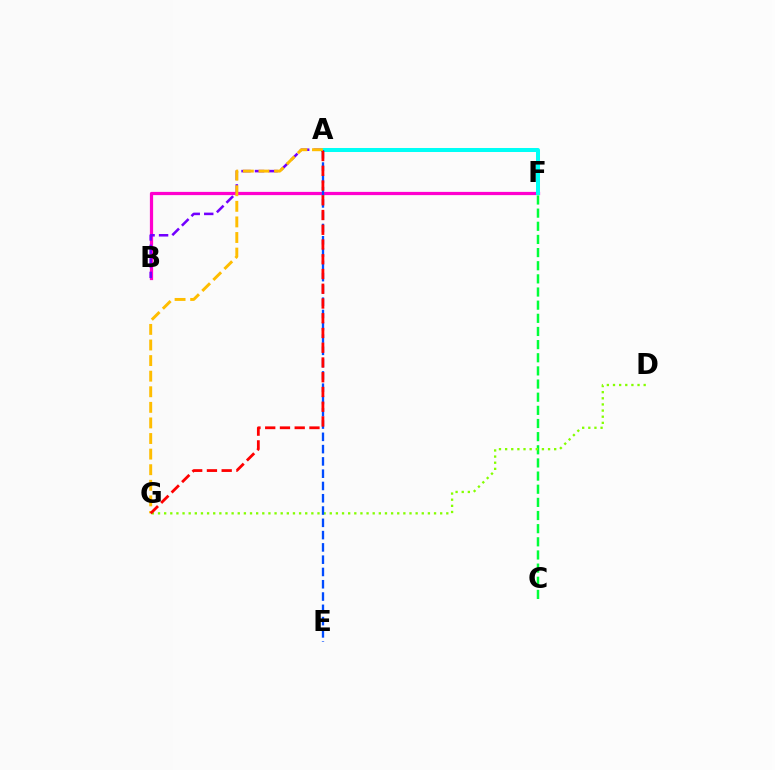{('B', 'F'): [{'color': '#ff00cf', 'line_style': 'solid', 'thickness': 2.32}], ('A', 'B'): [{'color': '#7200ff', 'line_style': 'dashed', 'thickness': 1.83}], ('C', 'F'): [{'color': '#00ff39', 'line_style': 'dashed', 'thickness': 1.79}], ('A', 'F'): [{'color': '#00fff6', 'line_style': 'solid', 'thickness': 2.88}], ('D', 'G'): [{'color': '#84ff00', 'line_style': 'dotted', 'thickness': 1.67}], ('A', 'E'): [{'color': '#004bff', 'line_style': 'dashed', 'thickness': 1.67}], ('A', 'G'): [{'color': '#ffbd00', 'line_style': 'dashed', 'thickness': 2.12}, {'color': '#ff0000', 'line_style': 'dashed', 'thickness': 2.0}]}